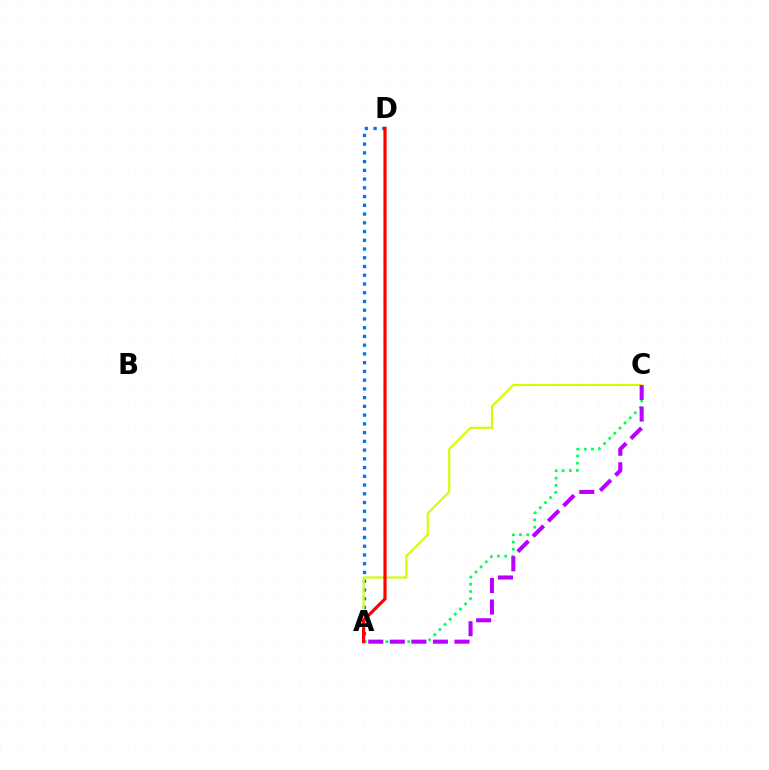{('A', 'D'): [{'color': '#0074ff', 'line_style': 'dotted', 'thickness': 2.38}, {'color': '#ff0000', 'line_style': 'solid', 'thickness': 2.29}], ('A', 'C'): [{'color': '#d1ff00', 'line_style': 'solid', 'thickness': 1.54}, {'color': '#00ff5c', 'line_style': 'dotted', 'thickness': 1.97}, {'color': '#b900ff', 'line_style': 'dashed', 'thickness': 2.93}]}